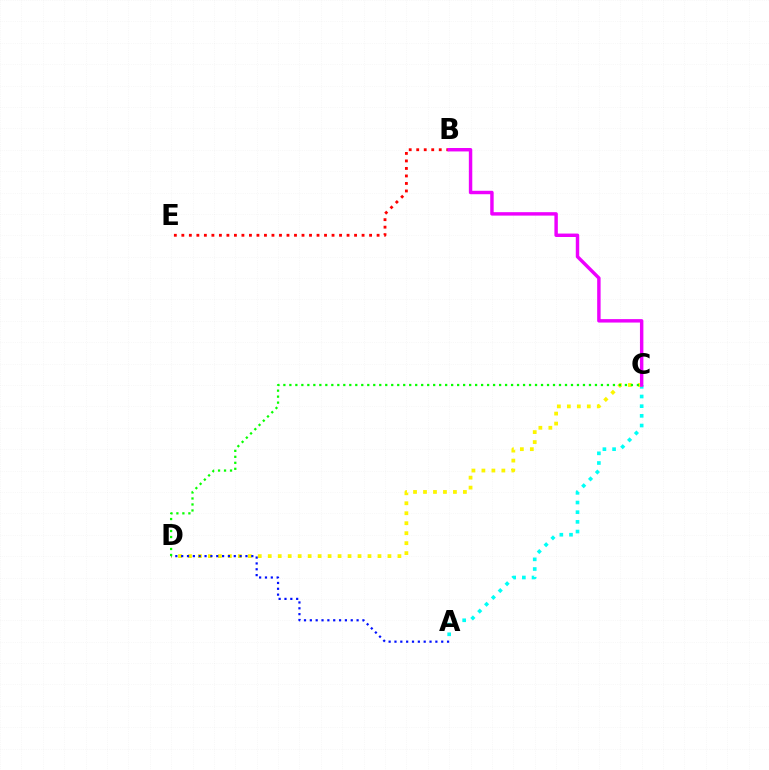{('A', 'C'): [{'color': '#00fff6', 'line_style': 'dotted', 'thickness': 2.63}], ('B', 'E'): [{'color': '#ff0000', 'line_style': 'dotted', 'thickness': 2.04}], ('C', 'D'): [{'color': '#fcf500', 'line_style': 'dotted', 'thickness': 2.71}, {'color': '#08ff00', 'line_style': 'dotted', 'thickness': 1.63}], ('A', 'D'): [{'color': '#0010ff', 'line_style': 'dotted', 'thickness': 1.59}], ('B', 'C'): [{'color': '#ee00ff', 'line_style': 'solid', 'thickness': 2.47}]}